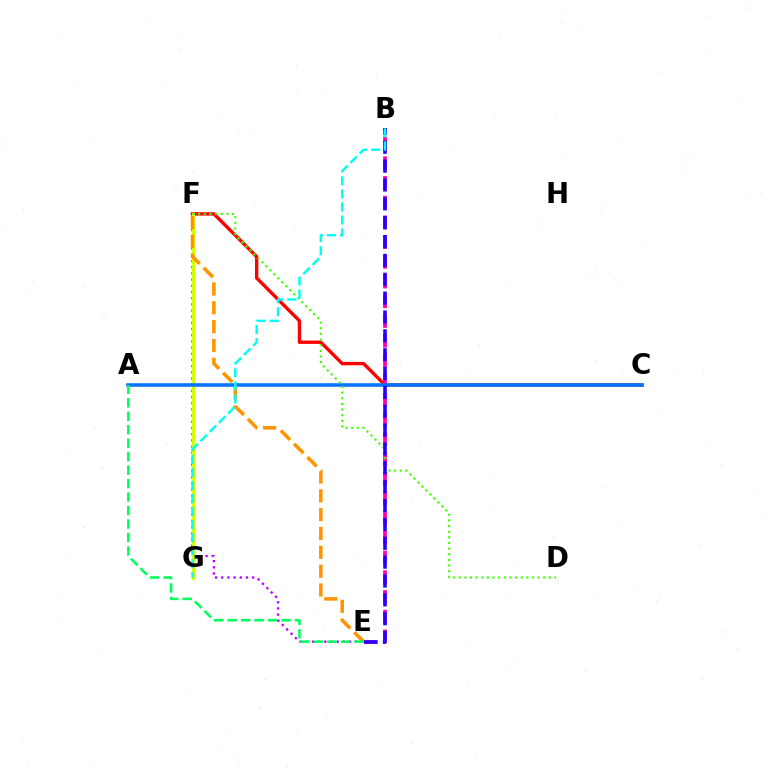{('C', 'F'): [{'color': '#ff0000', 'line_style': 'solid', 'thickness': 2.43}], ('E', 'F'): [{'color': '#b900ff', 'line_style': 'dotted', 'thickness': 1.68}, {'color': '#ff9400', 'line_style': 'dashed', 'thickness': 2.56}], ('F', 'G'): [{'color': '#d1ff00', 'line_style': 'solid', 'thickness': 2.15}], ('B', 'E'): [{'color': '#ff00ac', 'line_style': 'dashed', 'thickness': 2.68}, {'color': '#2500ff', 'line_style': 'dashed', 'thickness': 2.56}], ('A', 'C'): [{'color': '#0074ff', 'line_style': 'solid', 'thickness': 2.57}], ('D', 'F'): [{'color': '#3dff00', 'line_style': 'dotted', 'thickness': 1.53}], ('A', 'E'): [{'color': '#00ff5c', 'line_style': 'dashed', 'thickness': 1.83}], ('B', 'G'): [{'color': '#00fff6', 'line_style': 'dashed', 'thickness': 1.77}]}